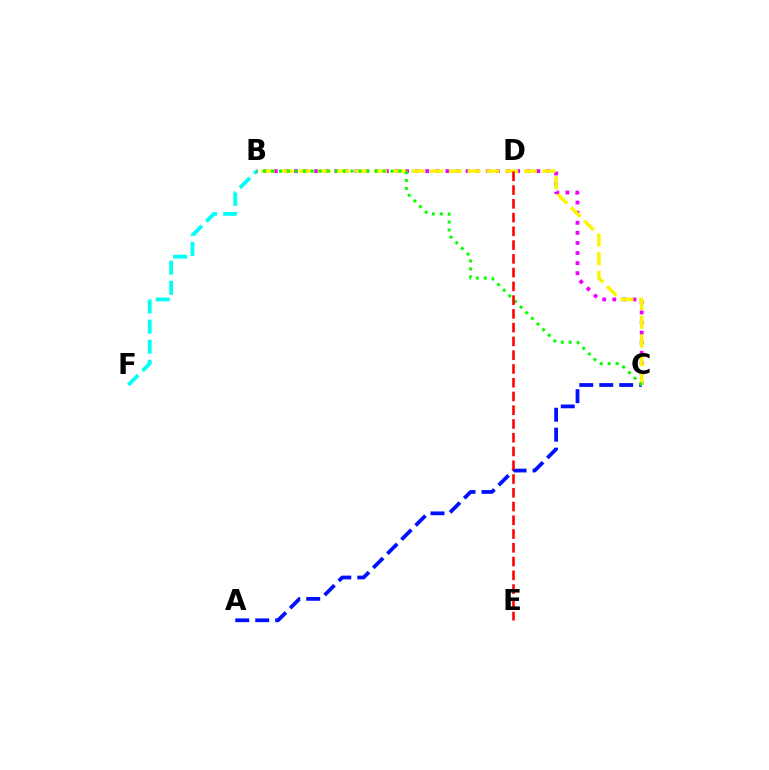{('B', 'F'): [{'color': '#00fff6', 'line_style': 'dashed', 'thickness': 2.73}], ('B', 'C'): [{'color': '#ee00ff', 'line_style': 'dotted', 'thickness': 2.74}, {'color': '#fcf500', 'line_style': 'dashed', 'thickness': 2.55}, {'color': '#08ff00', 'line_style': 'dotted', 'thickness': 2.16}], ('A', 'C'): [{'color': '#0010ff', 'line_style': 'dashed', 'thickness': 2.71}], ('D', 'E'): [{'color': '#ff0000', 'line_style': 'dashed', 'thickness': 1.87}]}